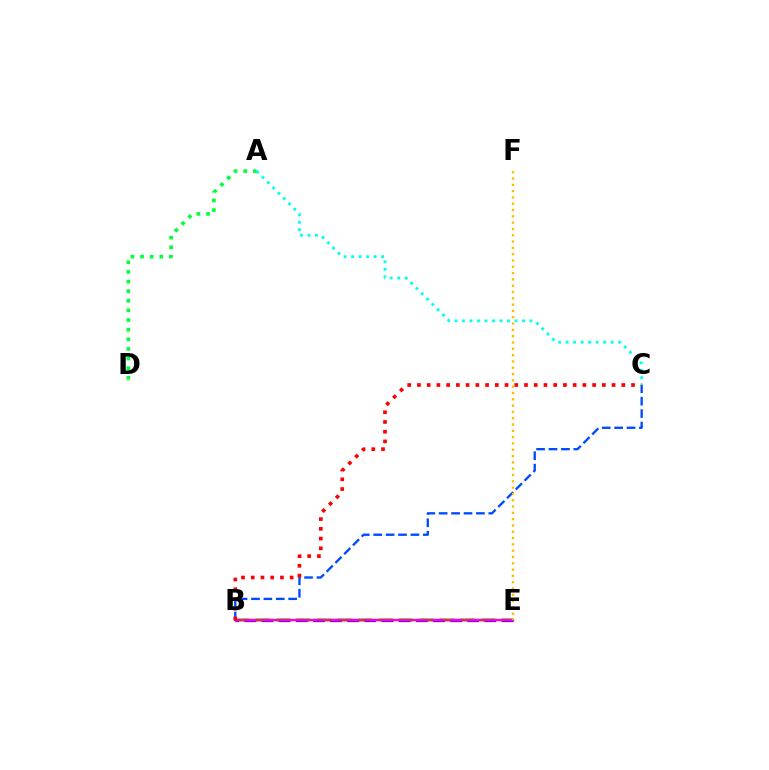{('B', 'E'): [{'color': '#84ff00', 'line_style': 'dashed', 'thickness': 2.78}, {'color': '#7200ff', 'line_style': 'dashed', 'thickness': 2.33}, {'color': '#ff00cf', 'line_style': 'solid', 'thickness': 1.7}], ('B', 'C'): [{'color': '#004bff', 'line_style': 'dashed', 'thickness': 1.69}, {'color': '#ff0000', 'line_style': 'dotted', 'thickness': 2.64}], ('E', 'F'): [{'color': '#ffbd00', 'line_style': 'dotted', 'thickness': 1.71}], ('A', 'C'): [{'color': '#00fff6', 'line_style': 'dotted', 'thickness': 2.04}], ('A', 'D'): [{'color': '#00ff39', 'line_style': 'dotted', 'thickness': 2.62}]}